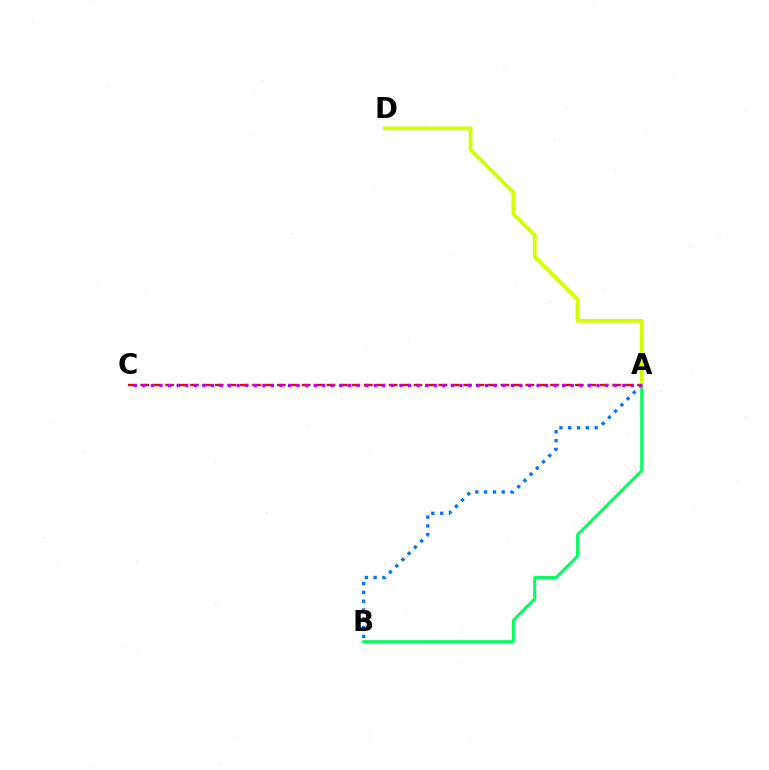{('A', 'C'): [{'color': '#ff0000', 'line_style': 'dashed', 'thickness': 1.69}, {'color': '#b900ff', 'line_style': 'dotted', 'thickness': 2.33}], ('A', 'B'): [{'color': '#0074ff', 'line_style': 'dotted', 'thickness': 2.39}, {'color': '#00ff5c', 'line_style': 'solid', 'thickness': 2.12}], ('A', 'D'): [{'color': '#d1ff00', 'line_style': 'solid', 'thickness': 2.73}]}